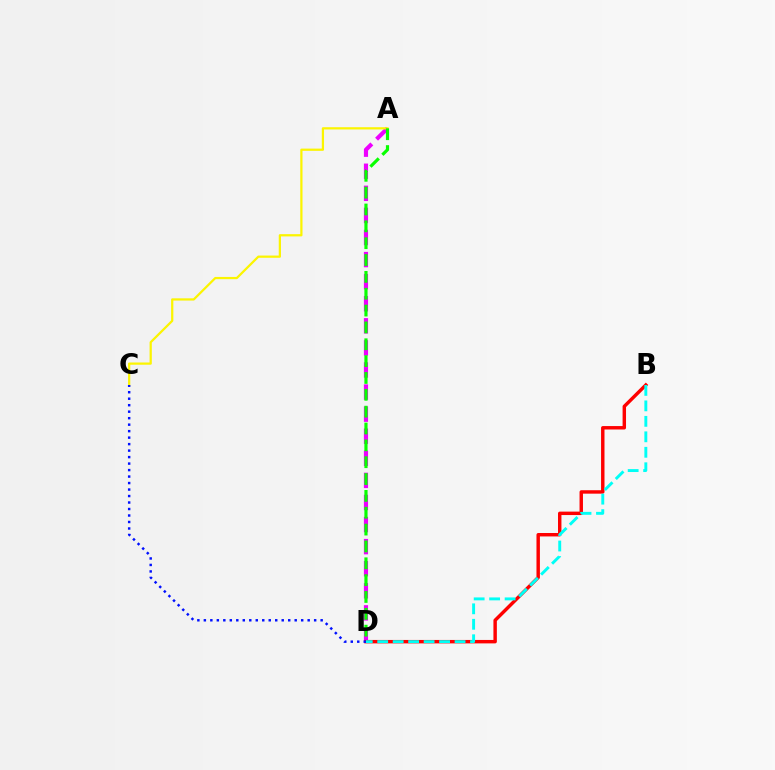{('A', 'D'): [{'color': '#ee00ff', 'line_style': 'dashed', 'thickness': 3.0}, {'color': '#08ff00', 'line_style': 'dashed', 'thickness': 2.29}], ('A', 'C'): [{'color': '#fcf500', 'line_style': 'solid', 'thickness': 1.61}], ('B', 'D'): [{'color': '#ff0000', 'line_style': 'solid', 'thickness': 2.47}, {'color': '#00fff6', 'line_style': 'dashed', 'thickness': 2.1}], ('C', 'D'): [{'color': '#0010ff', 'line_style': 'dotted', 'thickness': 1.76}]}